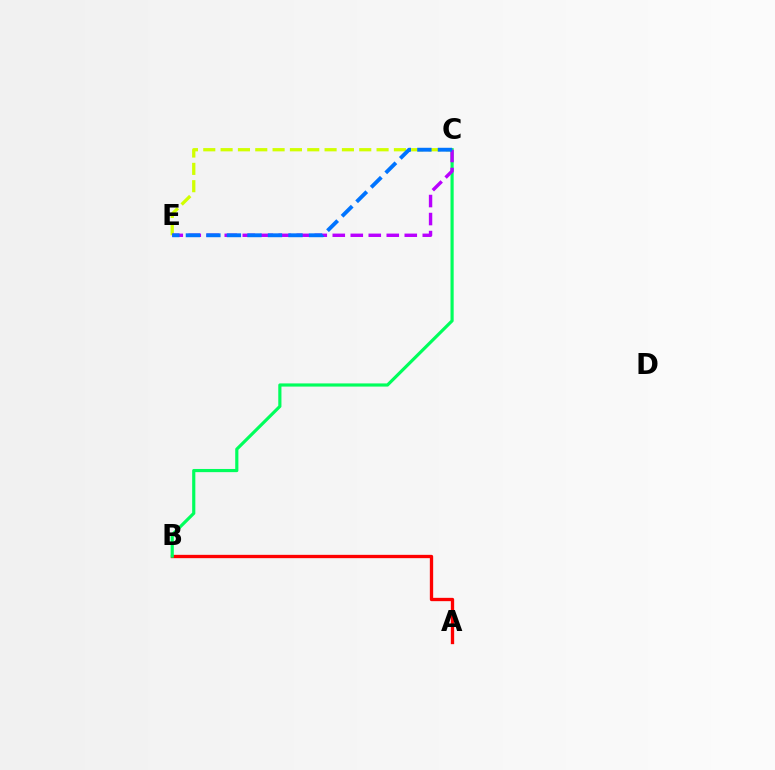{('A', 'B'): [{'color': '#ff0000', 'line_style': 'solid', 'thickness': 2.39}], ('C', 'E'): [{'color': '#d1ff00', 'line_style': 'dashed', 'thickness': 2.35}, {'color': '#b900ff', 'line_style': 'dashed', 'thickness': 2.45}, {'color': '#0074ff', 'line_style': 'dashed', 'thickness': 2.79}], ('B', 'C'): [{'color': '#00ff5c', 'line_style': 'solid', 'thickness': 2.28}]}